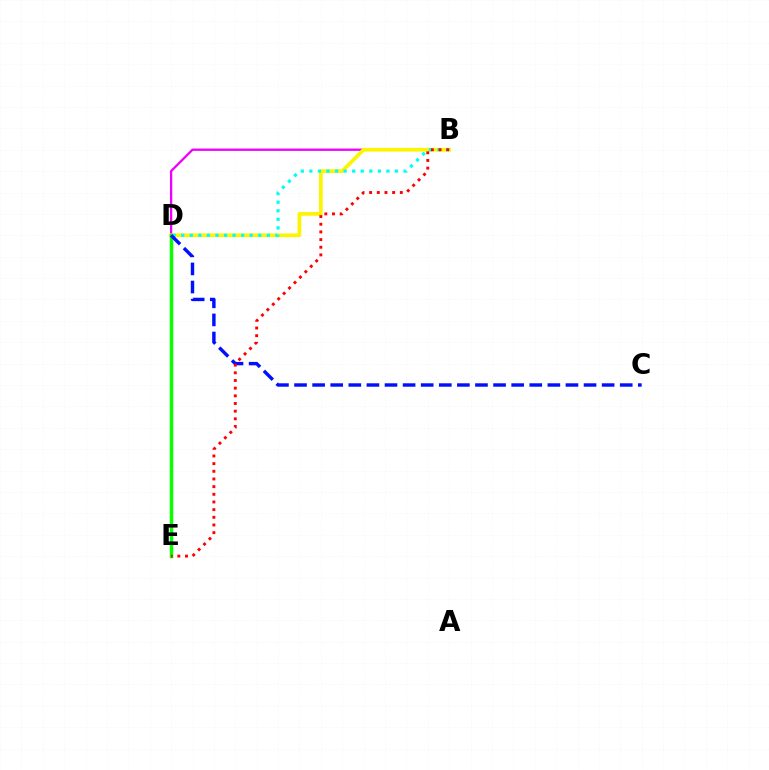{('B', 'D'): [{'color': '#ee00ff', 'line_style': 'solid', 'thickness': 1.66}, {'color': '#fcf500', 'line_style': 'solid', 'thickness': 2.67}, {'color': '#00fff6', 'line_style': 'dotted', 'thickness': 2.33}], ('D', 'E'): [{'color': '#08ff00', 'line_style': 'solid', 'thickness': 2.51}], ('C', 'D'): [{'color': '#0010ff', 'line_style': 'dashed', 'thickness': 2.46}], ('B', 'E'): [{'color': '#ff0000', 'line_style': 'dotted', 'thickness': 2.08}]}